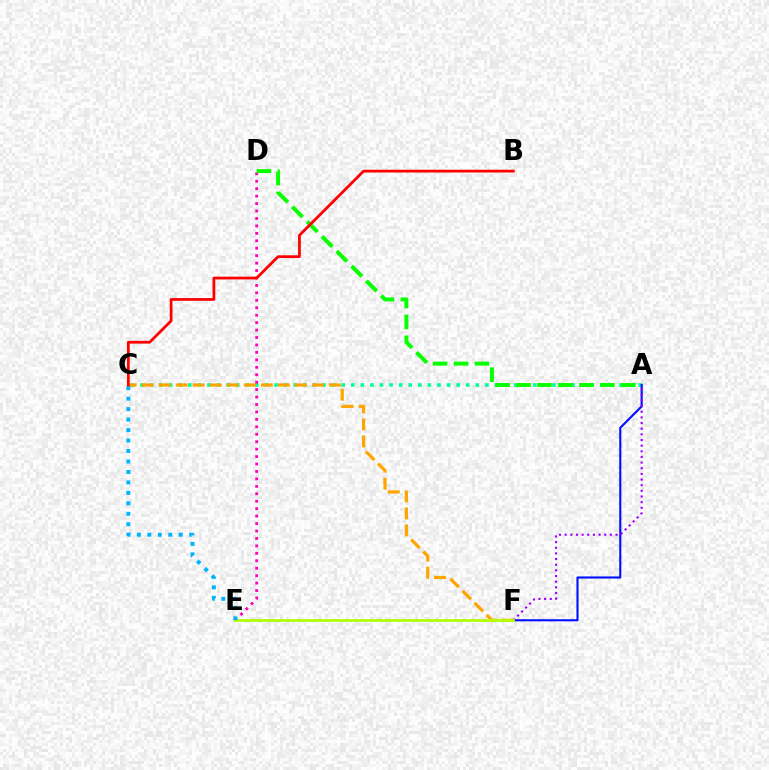{('A', 'C'): [{'color': '#00ff9d', 'line_style': 'dotted', 'thickness': 2.6}], ('A', 'F'): [{'color': '#0010ff', 'line_style': 'solid', 'thickness': 1.52}, {'color': '#9b00ff', 'line_style': 'dotted', 'thickness': 1.54}], ('C', 'F'): [{'color': '#ffa500', 'line_style': 'dashed', 'thickness': 2.31}], ('D', 'E'): [{'color': '#ff00bd', 'line_style': 'dotted', 'thickness': 2.02}], ('A', 'D'): [{'color': '#08ff00', 'line_style': 'dashed', 'thickness': 2.85}], ('E', 'F'): [{'color': '#b3ff00', 'line_style': 'solid', 'thickness': 2.0}], ('C', 'E'): [{'color': '#00b5ff', 'line_style': 'dotted', 'thickness': 2.84}], ('B', 'C'): [{'color': '#ff0000', 'line_style': 'solid', 'thickness': 1.99}]}